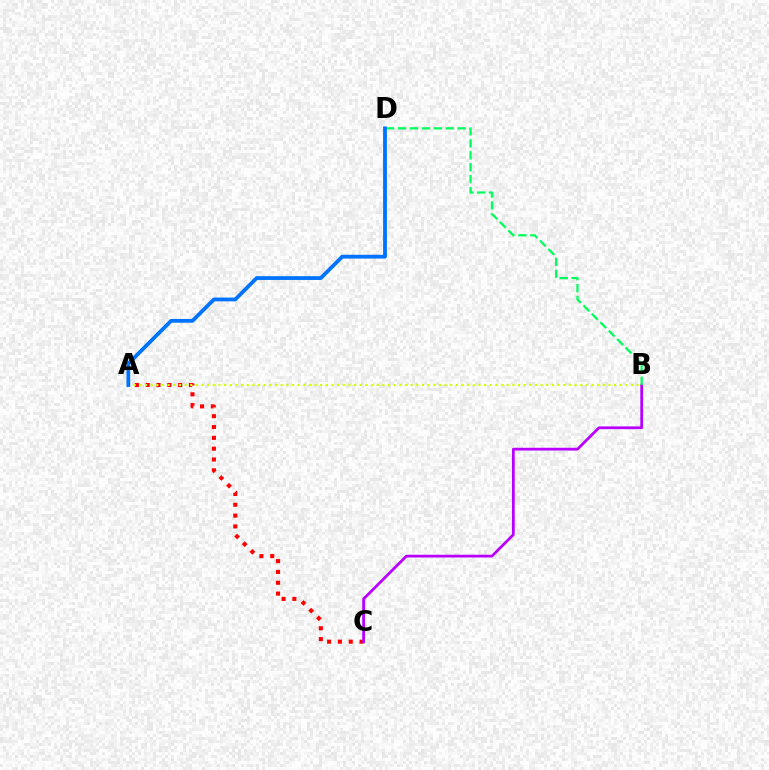{('A', 'C'): [{'color': '#ff0000', 'line_style': 'dotted', 'thickness': 2.94}], ('A', 'B'): [{'color': '#d1ff00', 'line_style': 'dotted', 'thickness': 1.54}], ('B', 'C'): [{'color': '#b900ff', 'line_style': 'solid', 'thickness': 1.99}], ('B', 'D'): [{'color': '#00ff5c', 'line_style': 'dashed', 'thickness': 1.62}], ('A', 'D'): [{'color': '#0074ff', 'line_style': 'solid', 'thickness': 2.74}]}